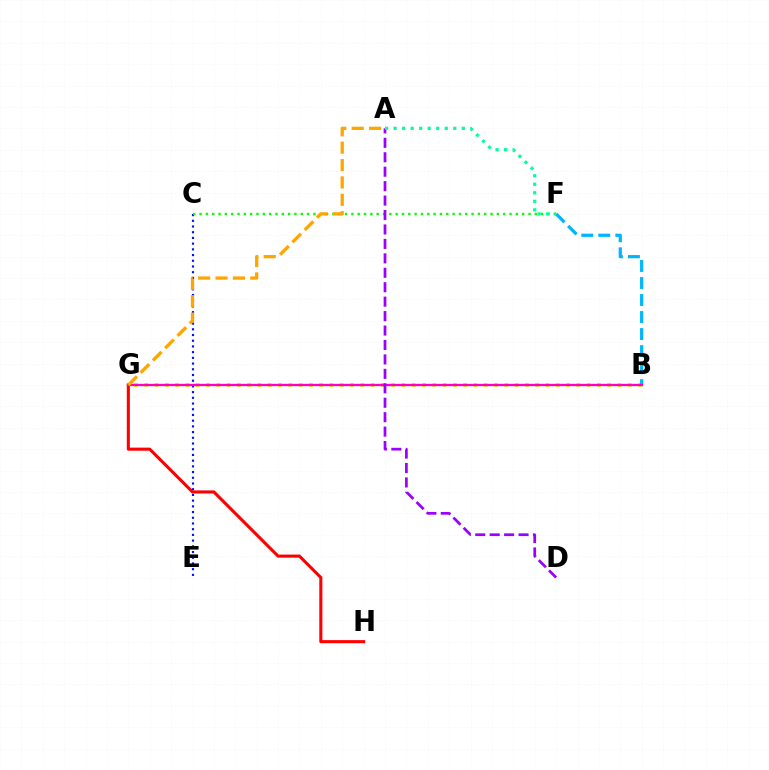{('C', 'E'): [{'color': '#0010ff', 'line_style': 'dotted', 'thickness': 1.55}], ('B', 'G'): [{'color': '#b3ff00', 'line_style': 'dotted', 'thickness': 2.8}, {'color': '#ff00bd', 'line_style': 'solid', 'thickness': 1.65}], ('B', 'F'): [{'color': '#00b5ff', 'line_style': 'dashed', 'thickness': 2.31}], ('G', 'H'): [{'color': '#ff0000', 'line_style': 'solid', 'thickness': 2.22}], ('C', 'F'): [{'color': '#08ff00', 'line_style': 'dotted', 'thickness': 1.72}], ('A', 'G'): [{'color': '#ffa500', 'line_style': 'dashed', 'thickness': 2.36}], ('A', 'D'): [{'color': '#9b00ff', 'line_style': 'dashed', 'thickness': 1.96}], ('A', 'F'): [{'color': '#00ff9d', 'line_style': 'dotted', 'thickness': 2.32}]}